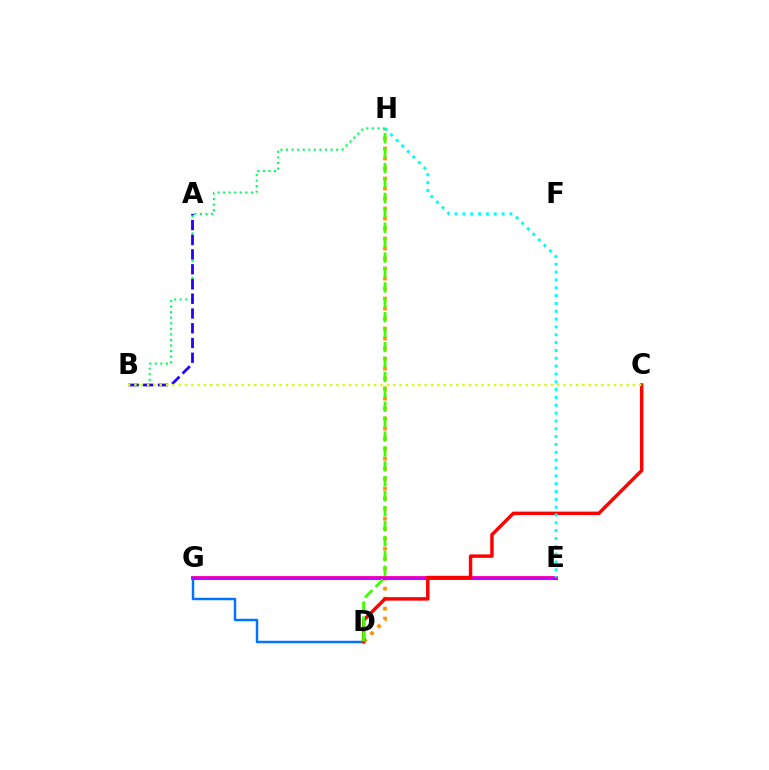{('D', 'H'): [{'color': '#ff9400', 'line_style': 'dotted', 'thickness': 2.72}, {'color': '#3dff00', 'line_style': 'dashed', 'thickness': 2.03}], ('E', 'G'): [{'color': '#ff00ac', 'line_style': 'solid', 'thickness': 2.79}, {'color': '#b900ff', 'line_style': 'solid', 'thickness': 1.83}], ('D', 'G'): [{'color': '#0074ff', 'line_style': 'solid', 'thickness': 1.77}], ('C', 'D'): [{'color': '#ff0000', 'line_style': 'solid', 'thickness': 2.49}], ('B', 'H'): [{'color': '#00ff5c', 'line_style': 'dotted', 'thickness': 1.51}], ('E', 'H'): [{'color': '#00fff6', 'line_style': 'dotted', 'thickness': 2.13}], ('A', 'B'): [{'color': '#2500ff', 'line_style': 'dashed', 'thickness': 2.0}], ('B', 'C'): [{'color': '#d1ff00', 'line_style': 'dotted', 'thickness': 1.71}]}